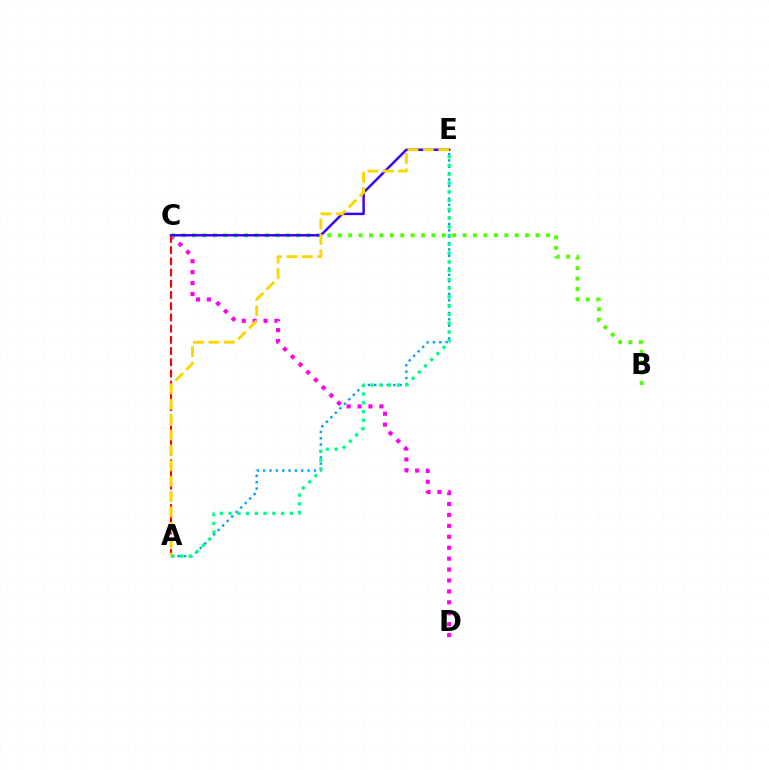{('C', 'D'): [{'color': '#ff00ed', 'line_style': 'dotted', 'thickness': 2.97}], ('A', 'C'): [{'color': '#ff0000', 'line_style': 'dashed', 'thickness': 1.52}], ('B', 'C'): [{'color': '#4fff00', 'line_style': 'dotted', 'thickness': 2.83}], ('C', 'E'): [{'color': '#3700ff', 'line_style': 'solid', 'thickness': 1.78}], ('A', 'E'): [{'color': '#009eff', 'line_style': 'dotted', 'thickness': 1.73}, {'color': '#ffd500', 'line_style': 'dashed', 'thickness': 2.09}, {'color': '#00ff86', 'line_style': 'dotted', 'thickness': 2.38}]}